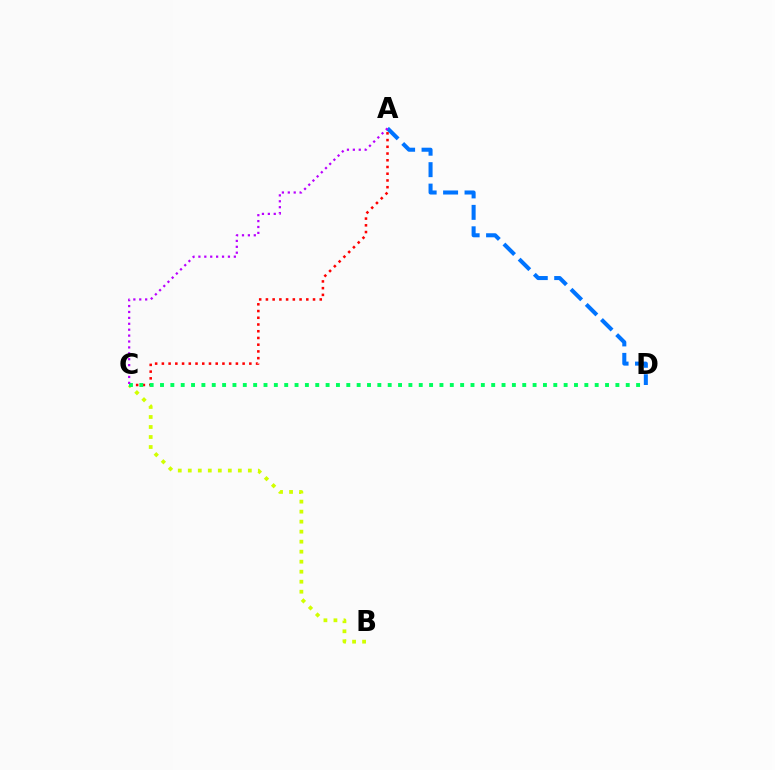{('A', 'D'): [{'color': '#0074ff', 'line_style': 'dashed', 'thickness': 2.91}], ('B', 'C'): [{'color': '#d1ff00', 'line_style': 'dotted', 'thickness': 2.72}], ('A', 'C'): [{'color': '#ff0000', 'line_style': 'dotted', 'thickness': 1.83}, {'color': '#b900ff', 'line_style': 'dotted', 'thickness': 1.6}], ('C', 'D'): [{'color': '#00ff5c', 'line_style': 'dotted', 'thickness': 2.81}]}